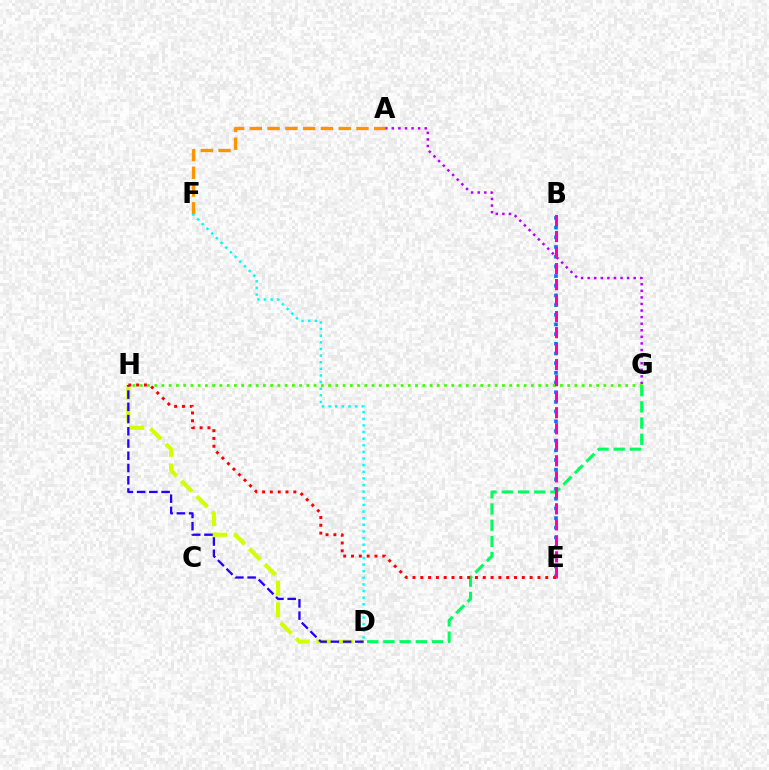{('B', 'E'): [{'color': '#0074ff', 'line_style': 'dotted', 'thickness': 2.63}, {'color': '#ff00ac', 'line_style': 'dashed', 'thickness': 2.18}], ('A', 'G'): [{'color': '#b900ff', 'line_style': 'dotted', 'thickness': 1.79}], ('D', 'H'): [{'color': '#d1ff00', 'line_style': 'dashed', 'thickness': 2.95}, {'color': '#2500ff', 'line_style': 'dashed', 'thickness': 1.66}], ('D', 'G'): [{'color': '#00ff5c', 'line_style': 'dashed', 'thickness': 2.2}], ('A', 'F'): [{'color': '#ff9400', 'line_style': 'dashed', 'thickness': 2.41}], ('G', 'H'): [{'color': '#3dff00', 'line_style': 'dotted', 'thickness': 1.97}], ('E', 'H'): [{'color': '#ff0000', 'line_style': 'dotted', 'thickness': 2.12}], ('D', 'F'): [{'color': '#00fff6', 'line_style': 'dotted', 'thickness': 1.8}]}